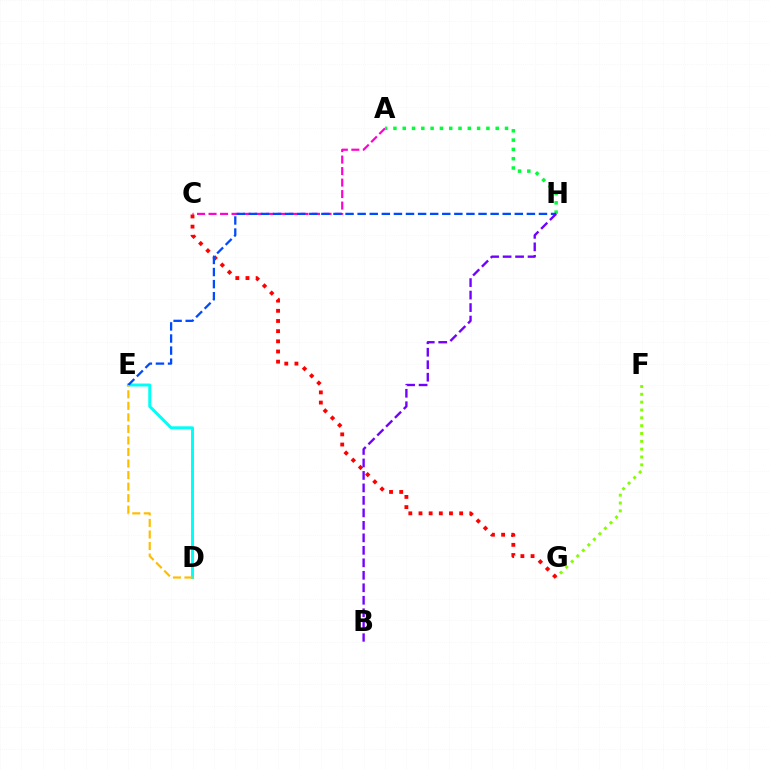{('F', 'G'): [{'color': '#84ff00', 'line_style': 'dotted', 'thickness': 2.13}], ('D', 'E'): [{'color': '#00fff6', 'line_style': 'solid', 'thickness': 2.12}, {'color': '#ffbd00', 'line_style': 'dashed', 'thickness': 1.57}], ('A', 'C'): [{'color': '#ff00cf', 'line_style': 'dashed', 'thickness': 1.56}], ('C', 'G'): [{'color': '#ff0000', 'line_style': 'dotted', 'thickness': 2.76}], ('A', 'H'): [{'color': '#00ff39', 'line_style': 'dotted', 'thickness': 2.53}], ('E', 'H'): [{'color': '#004bff', 'line_style': 'dashed', 'thickness': 1.64}], ('B', 'H'): [{'color': '#7200ff', 'line_style': 'dashed', 'thickness': 1.7}]}